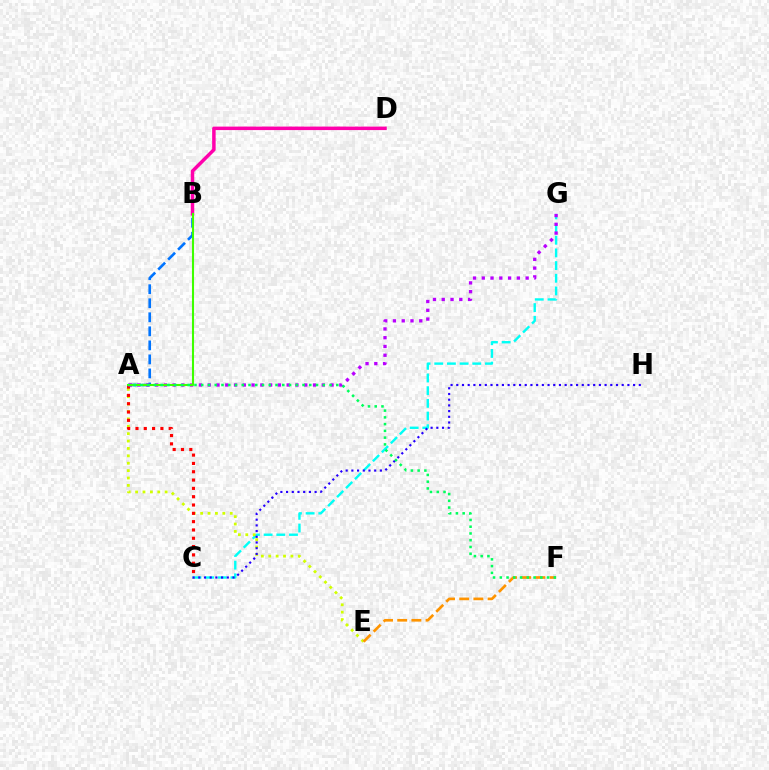{('C', 'G'): [{'color': '#00fff6', 'line_style': 'dashed', 'thickness': 1.72}], ('A', 'E'): [{'color': '#d1ff00', 'line_style': 'dotted', 'thickness': 2.01}], ('A', 'C'): [{'color': '#ff0000', 'line_style': 'dotted', 'thickness': 2.26}], ('C', 'H'): [{'color': '#2500ff', 'line_style': 'dotted', 'thickness': 1.55}], ('B', 'D'): [{'color': '#ff00ac', 'line_style': 'solid', 'thickness': 2.51}], ('A', 'B'): [{'color': '#0074ff', 'line_style': 'dashed', 'thickness': 1.91}, {'color': '#3dff00', 'line_style': 'solid', 'thickness': 1.5}], ('A', 'G'): [{'color': '#b900ff', 'line_style': 'dotted', 'thickness': 2.38}], ('E', 'F'): [{'color': '#ff9400', 'line_style': 'dashed', 'thickness': 1.93}], ('A', 'F'): [{'color': '#00ff5c', 'line_style': 'dotted', 'thickness': 1.84}]}